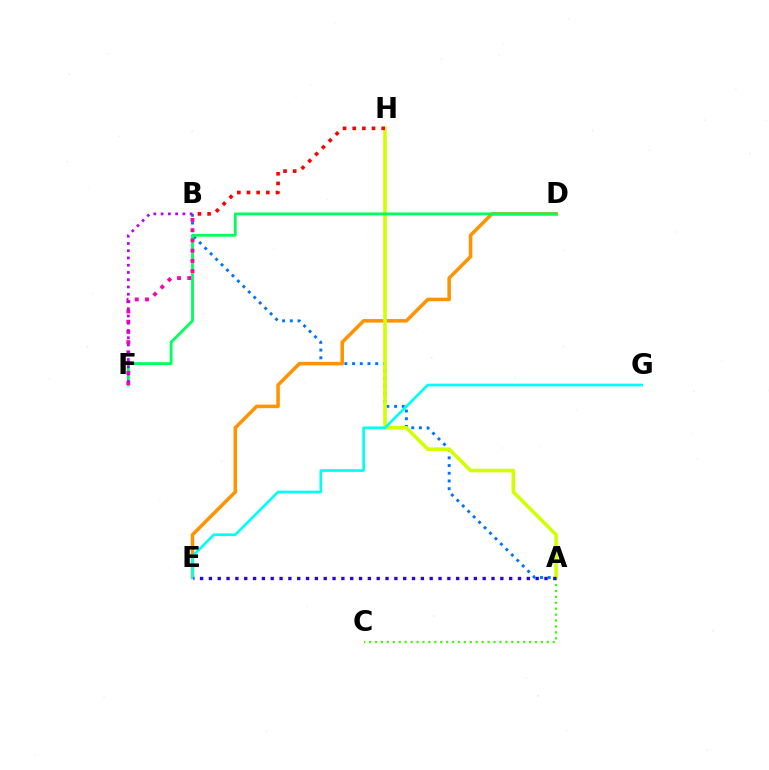{('A', 'B'): [{'color': '#0074ff', 'line_style': 'dotted', 'thickness': 2.09}], ('A', 'C'): [{'color': '#3dff00', 'line_style': 'dotted', 'thickness': 1.61}], ('D', 'E'): [{'color': '#ff9400', 'line_style': 'solid', 'thickness': 2.56}], ('A', 'H'): [{'color': '#d1ff00', 'line_style': 'solid', 'thickness': 2.58}], ('B', 'H'): [{'color': '#ff0000', 'line_style': 'dotted', 'thickness': 2.62}], ('E', 'G'): [{'color': '#00fff6', 'line_style': 'solid', 'thickness': 1.93}], ('D', 'F'): [{'color': '#00ff5c', 'line_style': 'solid', 'thickness': 2.02}], ('B', 'F'): [{'color': '#ff00ac', 'line_style': 'dotted', 'thickness': 2.78}, {'color': '#b900ff', 'line_style': 'dotted', 'thickness': 1.97}], ('A', 'E'): [{'color': '#2500ff', 'line_style': 'dotted', 'thickness': 2.4}]}